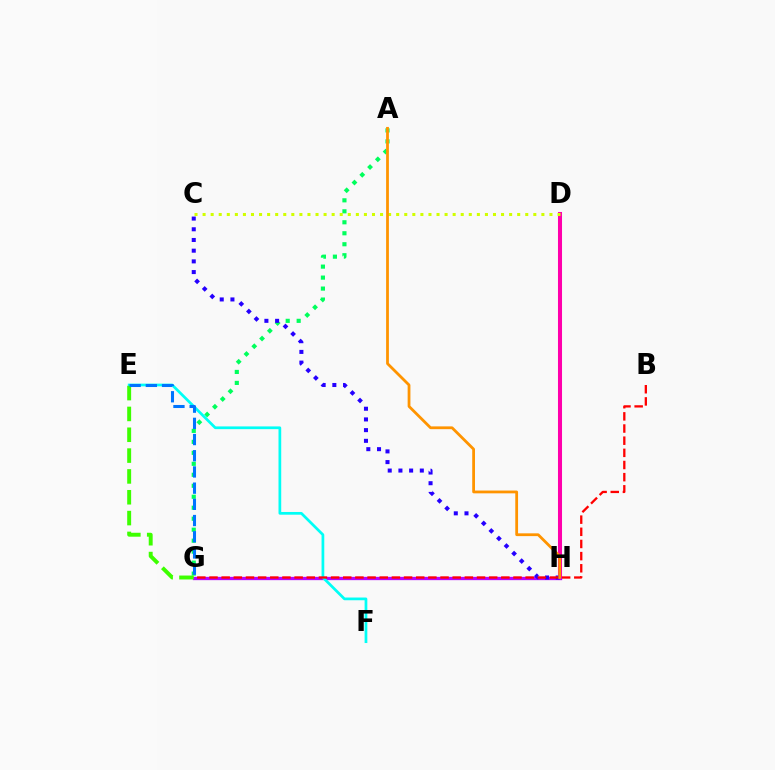{('A', 'G'): [{'color': '#00ff5c', 'line_style': 'dotted', 'thickness': 2.98}], ('D', 'H'): [{'color': '#ff00ac', 'line_style': 'solid', 'thickness': 2.91}], ('G', 'H'): [{'color': '#b900ff', 'line_style': 'solid', 'thickness': 2.37}], ('C', 'D'): [{'color': '#d1ff00', 'line_style': 'dotted', 'thickness': 2.19}], ('C', 'H'): [{'color': '#2500ff', 'line_style': 'dotted', 'thickness': 2.91}], ('E', 'F'): [{'color': '#00fff6', 'line_style': 'solid', 'thickness': 1.96}], ('E', 'G'): [{'color': '#3dff00', 'line_style': 'dashed', 'thickness': 2.83}, {'color': '#0074ff', 'line_style': 'dashed', 'thickness': 2.2}], ('B', 'G'): [{'color': '#ff0000', 'line_style': 'dashed', 'thickness': 1.65}], ('A', 'H'): [{'color': '#ff9400', 'line_style': 'solid', 'thickness': 2.0}]}